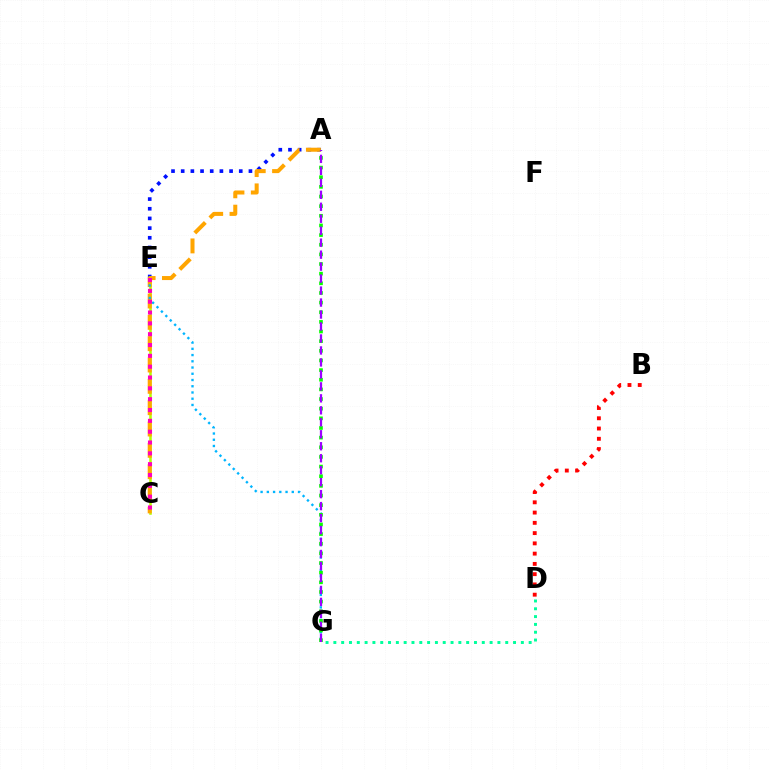{('C', 'E'): [{'color': '#b3ff00', 'line_style': 'solid', 'thickness': 1.83}, {'color': '#ff00bd', 'line_style': 'dotted', 'thickness': 2.94}], ('A', 'E'): [{'color': '#0010ff', 'line_style': 'dotted', 'thickness': 2.63}], ('A', 'C'): [{'color': '#ffa500', 'line_style': 'dashed', 'thickness': 2.9}], ('D', 'G'): [{'color': '#00ff9d', 'line_style': 'dotted', 'thickness': 2.12}], ('B', 'D'): [{'color': '#ff0000', 'line_style': 'dotted', 'thickness': 2.79}], ('E', 'G'): [{'color': '#00b5ff', 'line_style': 'dotted', 'thickness': 1.69}], ('A', 'G'): [{'color': '#08ff00', 'line_style': 'dotted', 'thickness': 2.62}, {'color': '#9b00ff', 'line_style': 'dashed', 'thickness': 1.63}]}